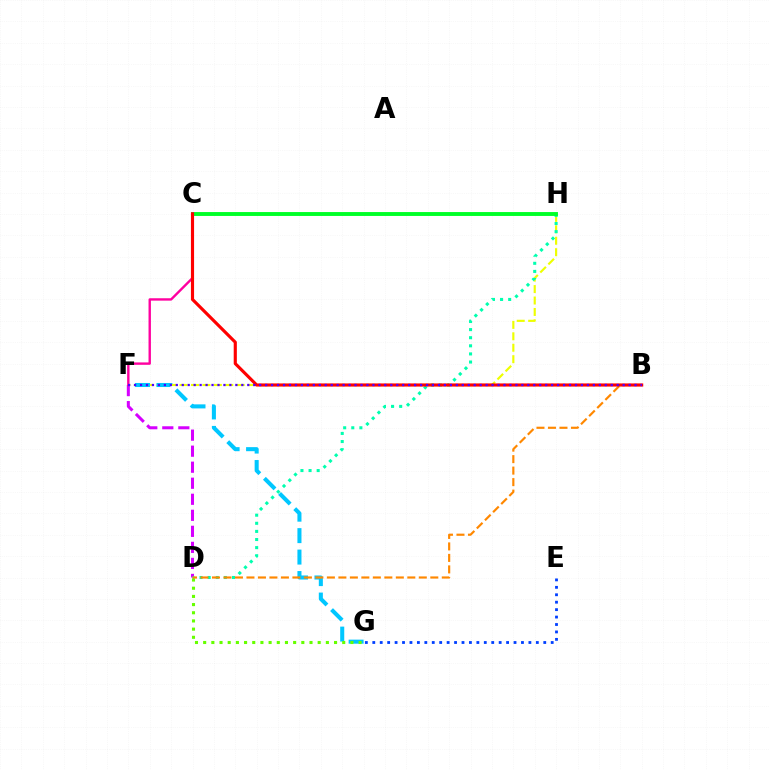{('F', 'H'): [{'color': '#eeff00', 'line_style': 'dashed', 'thickness': 1.55}], ('E', 'G'): [{'color': '#003fff', 'line_style': 'dotted', 'thickness': 2.02}], ('D', 'F'): [{'color': '#d600ff', 'line_style': 'dashed', 'thickness': 2.18}], ('D', 'H'): [{'color': '#00ffaf', 'line_style': 'dotted', 'thickness': 2.2}], ('C', 'H'): [{'color': '#00ff27', 'line_style': 'solid', 'thickness': 2.8}], ('F', 'G'): [{'color': '#00c7ff', 'line_style': 'dashed', 'thickness': 2.91}], ('C', 'F'): [{'color': '#ff00a0', 'line_style': 'solid', 'thickness': 1.72}], ('D', 'G'): [{'color': '#66ff00', 'line_style': 'dotted', 'thickness': 2.22}], ('B', 'D'): [{'color': '#ff8800', 'line_style': 'dashed', 'thickness': 1.56}], ('B', 'C'): [{'color': '#ff0000', 'line_style': 'solid', 'thickness': 2.26}], ('B', 'F'): [{'color': '#4f00ff', 'line_style': 'dotted', 'thickness': 1.62}]}